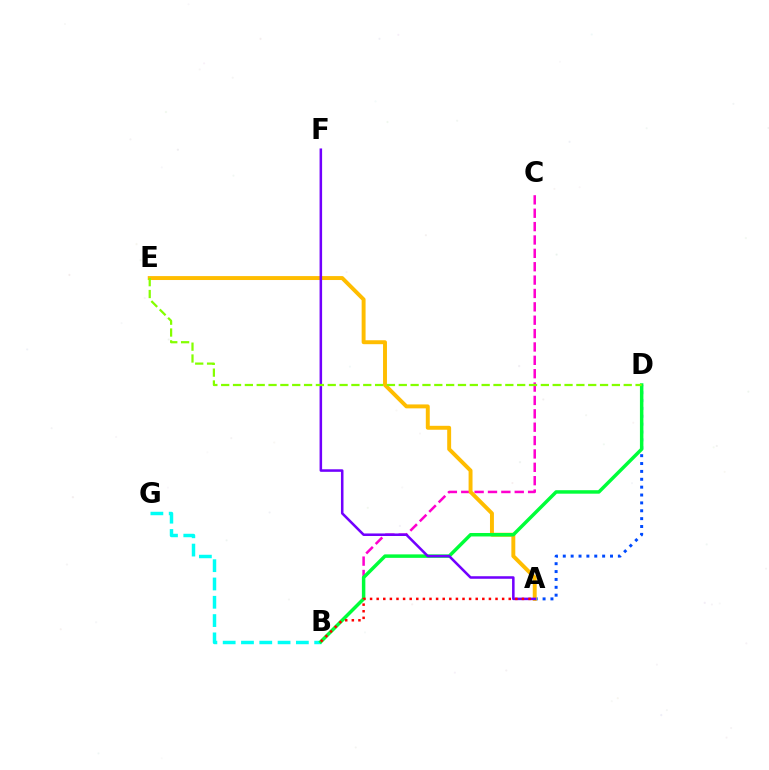{('A', 'D'): [{'color': '#004bff', 'line_style': 'dotted', 'thickness': 2.14}], ('B', 'C'): [{'color': '#ff00cf', 'line_style': 'dashed', 'thickness': 1.82}], ('A', 'E'): [{'color': '#ffbd00', 'line_style': 'solid', 'thickness': 2.83}], ('B', 'G'): [{'color': '#00fff6', 'line_style': 'dashed', 'thickness': 2.49}], ('B', 'D'): [{'color': '#00ff39', 'line_style': 'solid', 'thickness': 2.5}], ('A', 'F'): [{'color': '#7200ff', 'line_style': 'solid', 'thickness': 1.83}], ('A', 'B'): [{'color': '#ff0000', 'line_style': 'dotted', 'thickness': 1.79}], ('D', 'E'): [{'color': '#84ff00', 'line_style': 'dashed', 'thickness': 1.61}]}